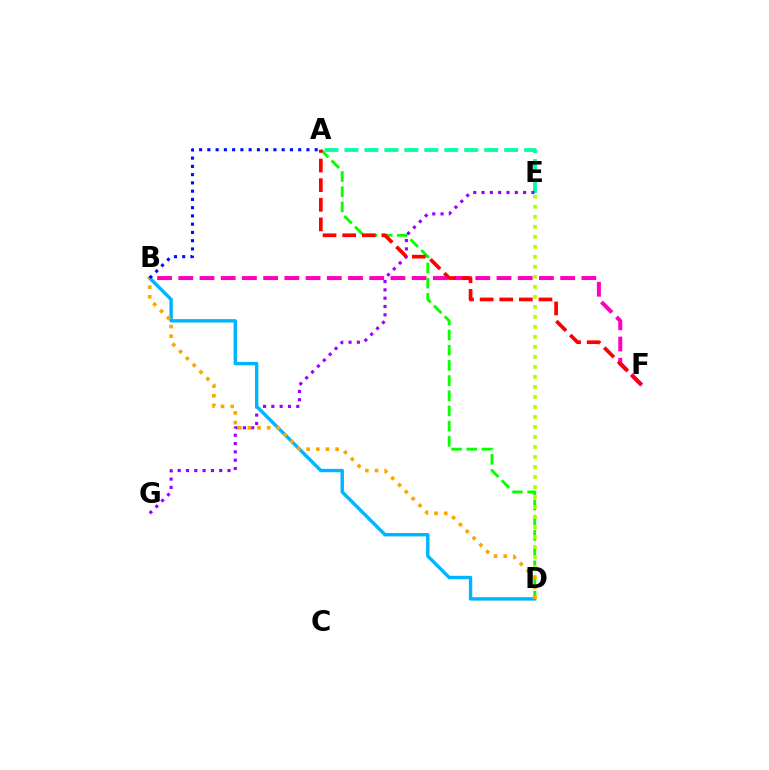{('B', 'F'): [{'color': '#ff00bd', 'line_style': 'dashed', 'thickness': 2.88}], ('A', 'D'): [{'color': '#08ff00', 'line_style': 'dashed', 'thickness': 2.06}], ('A', 'E'): [{'color': '#00ff9d', 'line_style': 'dashed', 'thickness': 2.71}], ('E', 'G'): [{'color': '#9b00ff', 'line_style': 'dotted', 'thickness': 2.26}], ('B', 'D'): [{'color': '#00b5ff', 'line_style': 'solid', 'thickness': 2.45}, {'color': '#ffa500', 'line_style': 'dotted', 'thickness': 2.62}], ('D', 'E'): [{'color': '#b3ff00', 'line_style': 'dotted', 'thickness': 2.72}], ('A', 'F'): [{'color': '#ff0000', 'line_style': 'dashed', 'thickness': 2.66}], ('A', 'B'): [{'color': '#0010ff', 'line_style': 'dotted', 'thickness': 2.24}]}